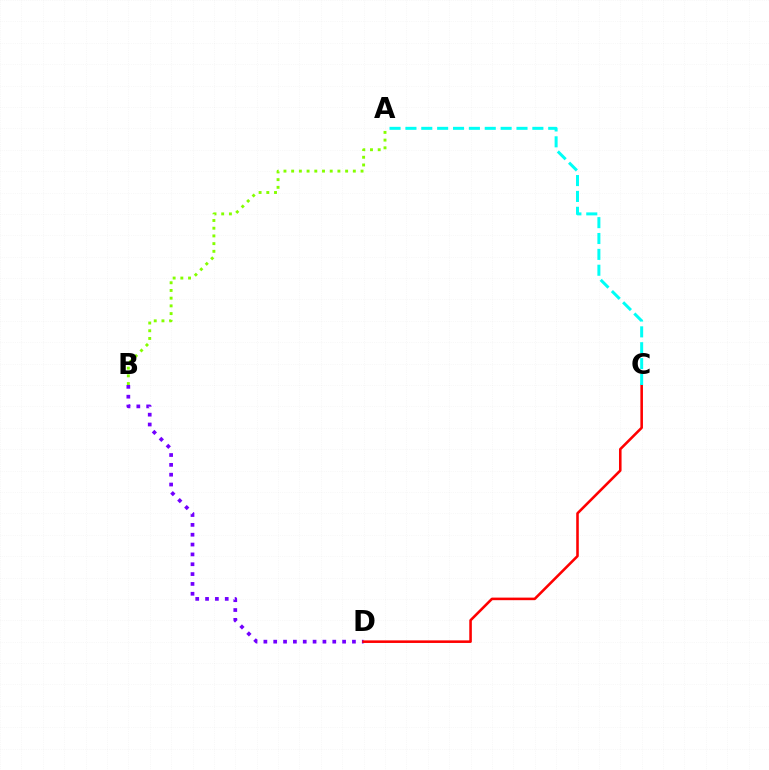{('B', 'D'): [{'color': '#7200ff', 'line_style': 'dotted', 'thickness': 2.67}], ('C', 'D'): [{'color': '#ff0000', 'line_style': 'solid', 'thickness': 1.85}], ('A', 'B'): [{'color': '#84ff00', 'line_style': 'dotted', 'thickness': 2.09}], ('A', 'C'): [{'color': '#00fff6', 'line_style': 'dashed', 'thickness': 2.16}]}